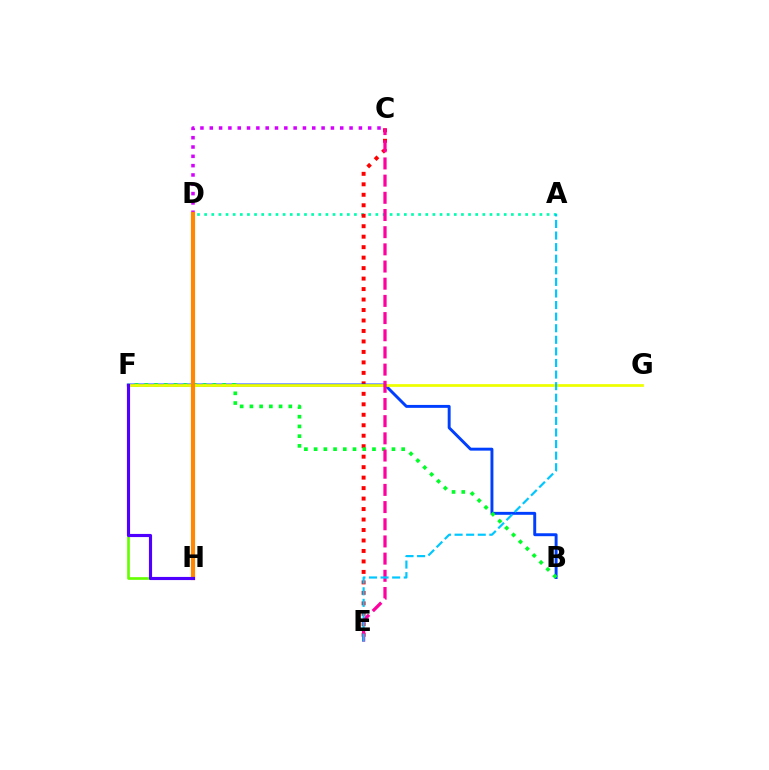{('A', 'D'): [{'color': '#00ffaf', 'line_style': 'dotted', 'thickness': 1.94}], ('C', 'D'): [{'color': '#d600ff', 'line_style': 'dotted', 'thickness': 2.53}], ('C', 'E'): [{'color': '#ff0000', 'line_style': 'dotted', 'thickness': 2.85}, {'color': '#ff00a0', 'line_style': 'dashed', 'thickness': 2.33}], ('F', 'H'): [{'color': '#66ff00', 'line_style': 'solid', 'thickness': 1.92}, {'color': '#4f00ff', 'line_style': 'solid', 'thickness': 2.26}], ('B', 'F'): [{'color': '#003fff', 'line_style': 'solid', 'thickness': 2.11}, {'color': '#00ff27', 'line_style': 'dotted', 'thickness': 2.64}], ('F', 'G'): [{'color': '#eeff00', 'line_style': 'solid', 'thickness': 1.98}], ('D', 'H'): [{'color': '#ff8800', 'line_style': 'solid', 'thickness': 3.0}], ('A', 'E'): [{'color': '#00c7ff', 'line_style': 'dashed', 'thickness': 1.57}]}